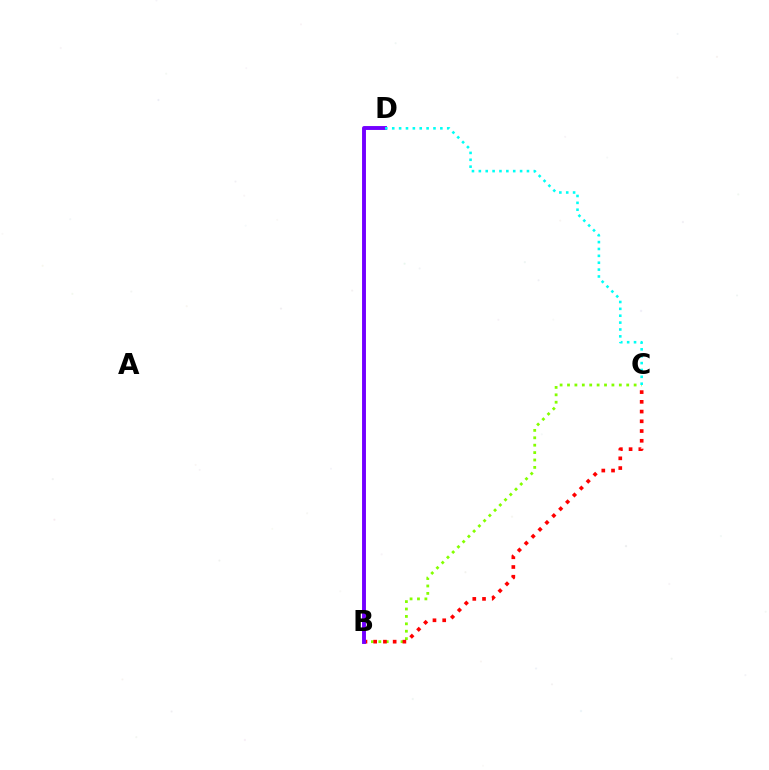{('B', 'C'): [{'color': '#84ff00', 'line_style': 'dotted', 'thickness': 2.01}, {'color': '#ff0000', 'line_style': 'dotted', 'thickness': 2.65}], ('B', 'D'): [{'color': '#7200ff', 'line_style': 'solid', 'thickness': 2.8}], ('C', 'D'): [{'color': '#00fff6', 'line_style': 'dotted', 'thickness': 1.87}]}